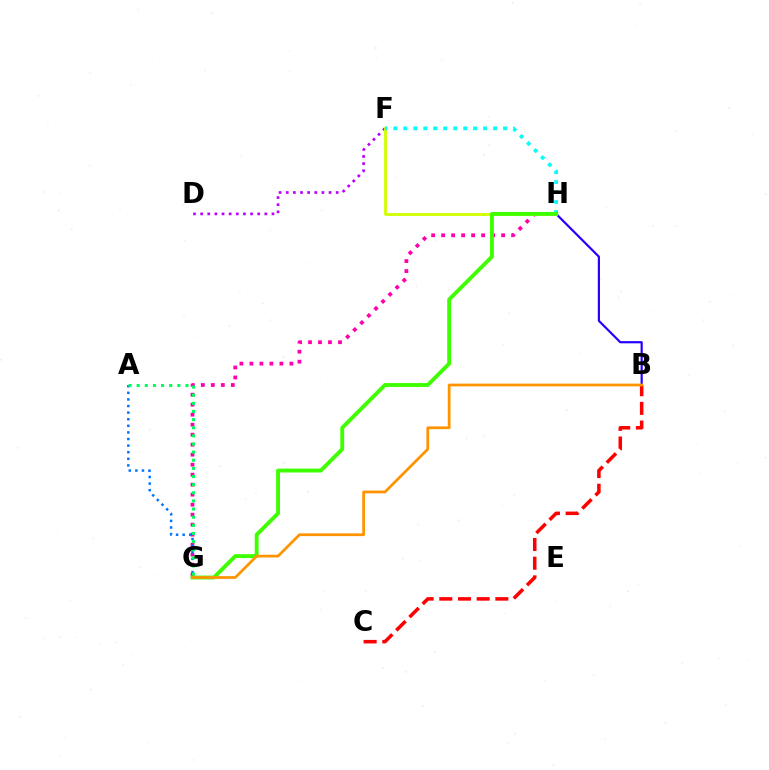{('D', 'F'): [{'color': '#b900ff', 'line_style': 'dotted', 'thickness': 1.94}], ('G', 'H'): [{'color': '#ff00ac', 'line_style': 'dotted', 'thickness': 2.72}, {'color': '#3dff00', 'line_style': 'solid', 'thickness': 2.79}], ('A', 'G'): [{'color': '#0074ff', 'line_style': 'dotted', 'thickness': 1.79}, {'color': '#00ff5c', 'line_style': 'dotted', 'thickness': 2.21}], ('B', 'C'): [{'color': '#ff0000', 'line_style': 'dashed', 'thickness': 2.54}], ('B', 'H'): [{'color': '#2500ff', 'line_style': 'solid', 'thickness': 1.57}], ('F', 'H'): [{'color': '#d1ff00', 'line_style': 'solid', 'thickness': 2.04}, {'color': '#00fff6', 'line_style': 'dotted', 'thickness': 2.71}], ('B', 'G'): [{'color': '#ff9400', 'line_style': 'solid', 'thickness': 1.98}]}